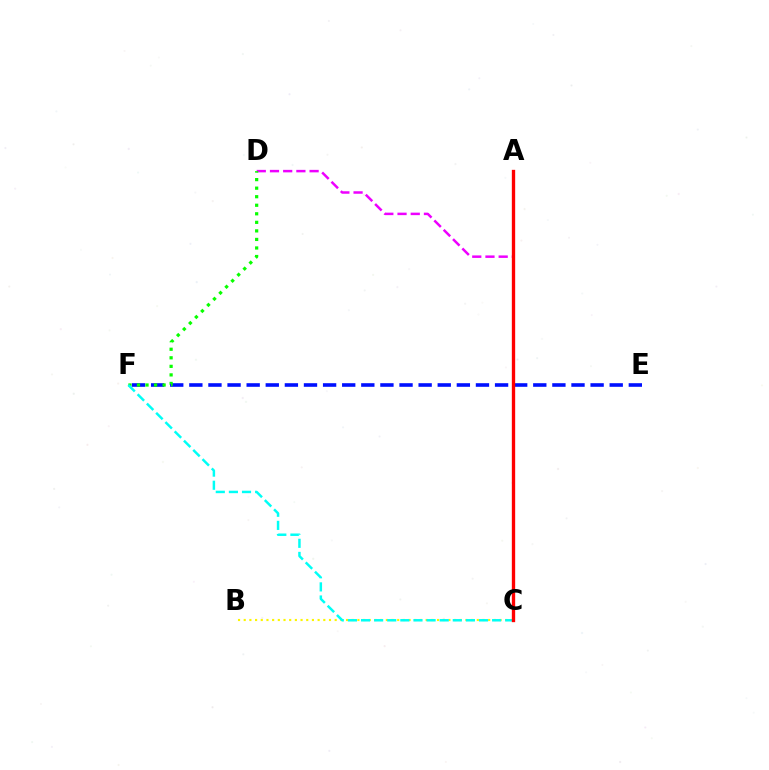{('E', 'F'): [{'color': '#0010ff', 'line_style': 'dashed', 'thickness': 2.6}], ('C', 'D'): [{'color': '#ee00ff', 'line_style': 'dashed', 'thickness': 1.79}], ('D', 'F'): [{'color': '#08ff00', 'line_style': 'dotted', 'thickness': 2.32}], ('B', 'C'): [{'color': '#fcf500', 'line_style': 'dotted', 'thickness': 1.54}], ('C', 'F'): [{'color': '#00fff6', 'line_style': 'dashed', 'thickness': 1.78}], ('A', 'C'): [{'color': '#ff0000', 'line_style': 'solid', 'thickness': 2.4}]}